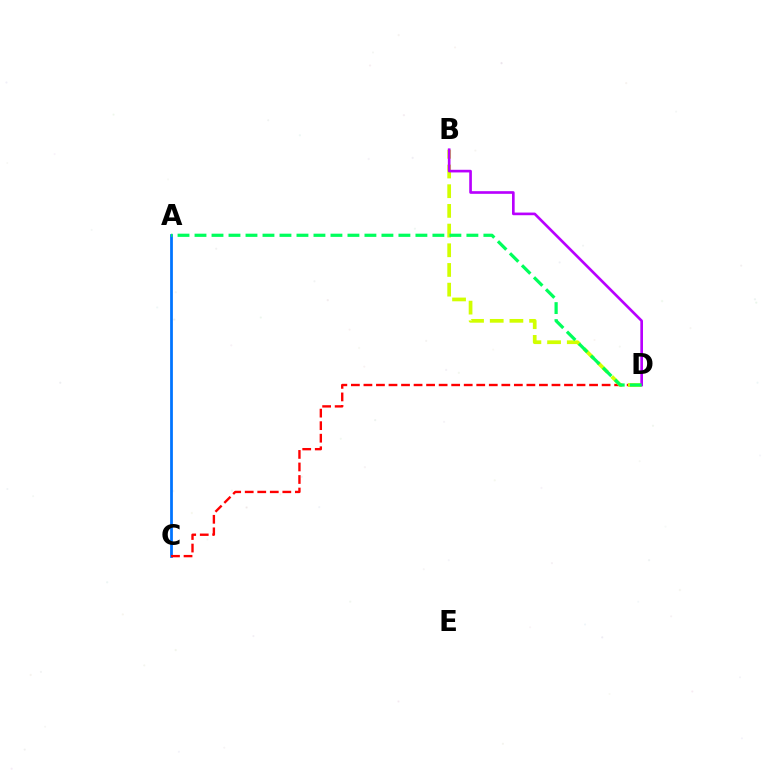{('A', 'C'): [{'color': '#0074ff', 'line_style': 'solid', 'thickness': 1.99}], ('C', 'D'): [{'color': '#ff0000', 'line_style': 'dashed', 'thickness': 1.7}], ('B', 'D'): [{'color': '#d1ff00', 'line_style': 'dashed', 'thickness': 2.67}, {'color': '#b900ff', 'line_style': 'solid', 'thickness': 1.91}], ('A', 'D'): [{'color': '#00ff5c', 'line_style': 'dashed', 'thickness': 2.31}]}